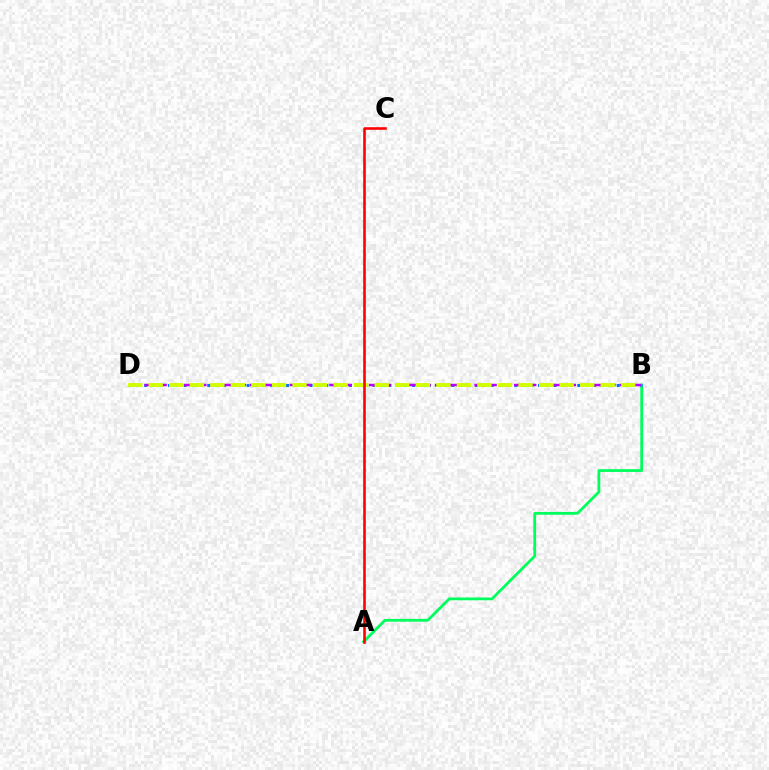{('A', 'B'): [{'color': '#00ff5c', 'line_style': 'solid', 'thickness': 2.0}], ('B', 'D'): [{'color': '#0074ff', 'line_style': 'dotted', 'thickness': 2.14}, {'color': '#b900ff', 'line_style': 'dashed', 'thickness': 1.79}, {'color': '#d1ff00', 'line_style': 'dashed', 'thickness': 2.79}], ('A', 'C'): [{'color': '#ff0000', 'line_style': 'solid', 'thickness': 1.87}]}